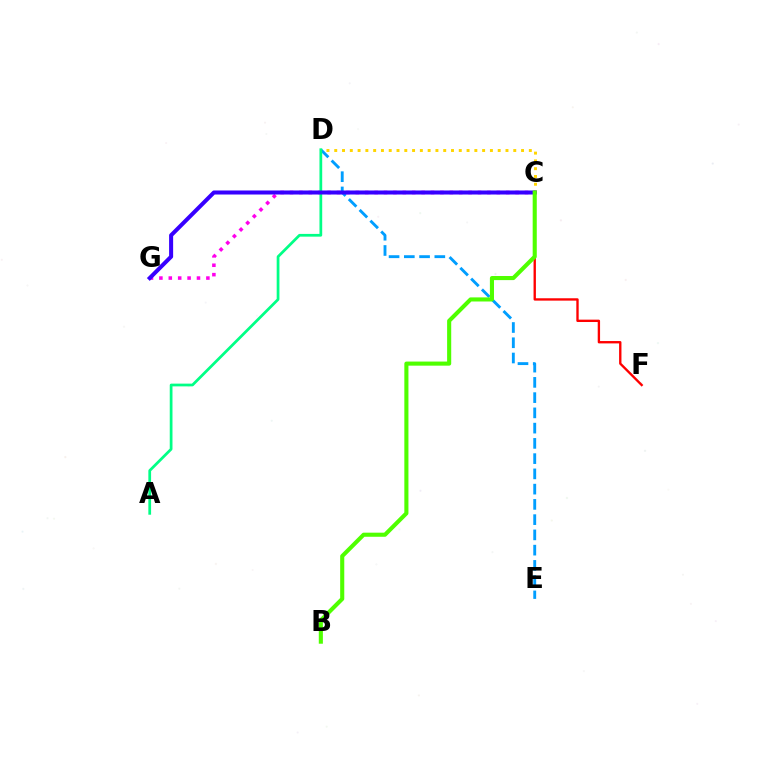{('C', 'D'): [{'color': '#ffd500', 'line_style': 'dotted', 'thickness': 2.11}], ('C', 'F'): [{'color': '#ff0000', 'line_style': 'solid', 'thickness': 1.7}], ('D', 'E'): [{'color': '#009eff', 'line_style': 'dashed', 'thickness': 2.07}], ('C', 'G'): [{'color': '#ff00ed', 'line_style': 'dotted', 'thickness': 2.55}, {'color': '#3700ff', 'line_style': 'solid', 'thickness': 2.9}], ('A', 'D'): [{'color': '#00ff86', 'line_style': 'solid', 'thickness': 1.97}], ('B', 'C'): [{'color': '#4fff00', 'line_style': 'solid', 'thickness': 2.95}]}